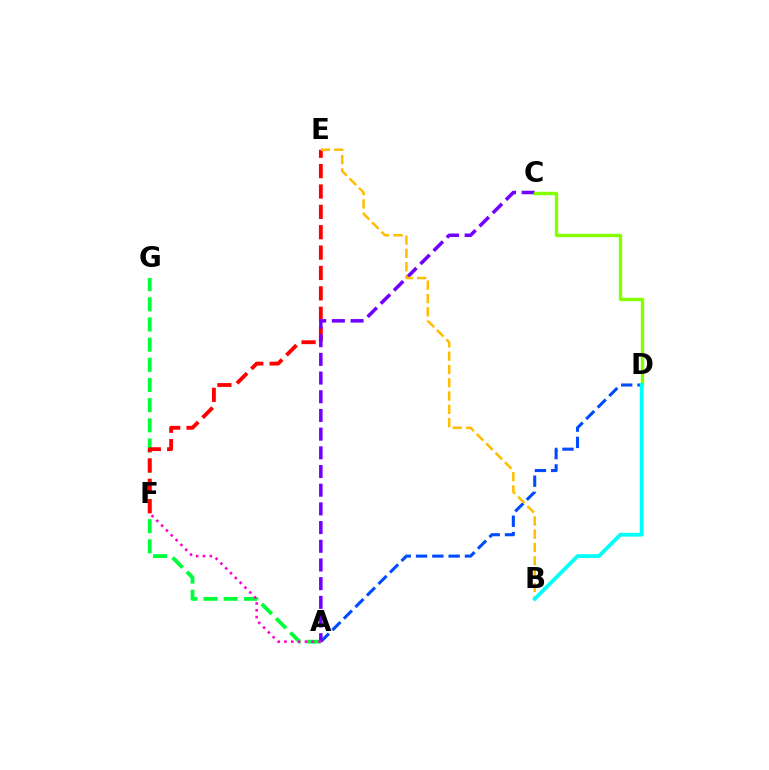{('A', 'G'): [{'color': '#00ff39', 'line_style': 'dashed', 'thickness': 2.74}], ('E', 'F'): [{'color': '#ff0000', 'line_style': 'dashed', 'thickness': 2.77}], ('A', 'D'): [{'color': '#004bff', 'line_style': 'dashed', 'thickness': 2.22}], ('A', 'C'): [{'color': '#7200ff', 'line_style': 'dashed', 'thickness': 2.54}], ('B', 'E'): [{'color': '#ffbd00', 'line_style': 'dashed', 'thickness': 1.81}], ('C', 'D'): [{'color': '#84ff00', 'line_style': 'solid', 'thickness': 2.45}], ('A', 'F'): [{'color': '#ff00cf', 'line_style': 'dotted', 'thickness': 1.85}], ('B', 'D'): [{'color': '#00fff6', 'line_style': 'solid', 'thickness': 2.72}]}